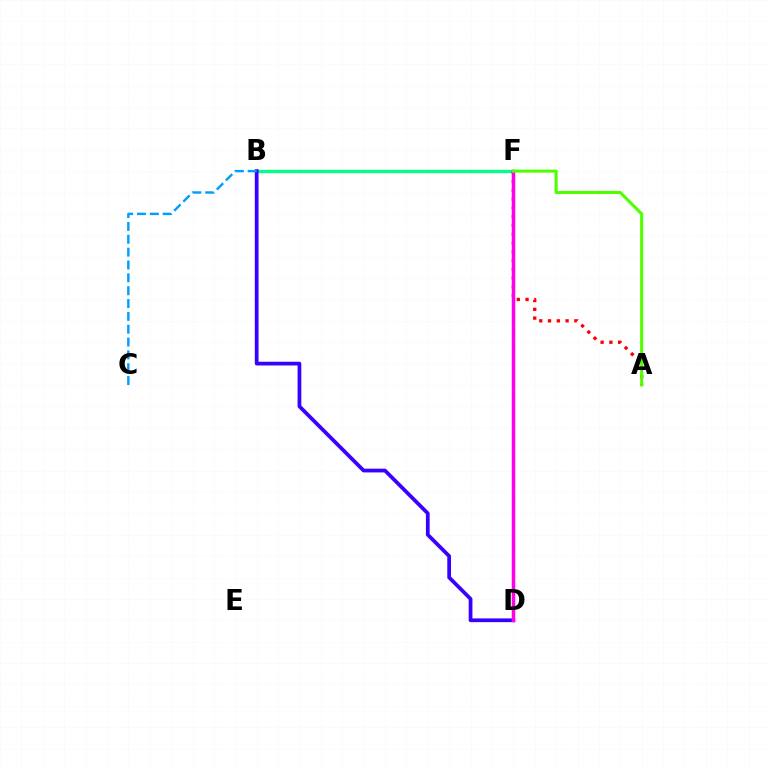{('B', 'F'): [{'color': '#00ff86', 'line_style': 'solid', 'thickness': 2.37}], ('B', 'D'): [{'color': '#3700ff', 'line_style': 'solid', 'thickness': 2.69}], ('A', 'F'): [{'color': '#ff0000', 'line_style': 'dotted', 'thickness': 2.38}, {'color': '#4fff00', 'line_style': 'solid', 'thickness': 2.2}], ('D', 'F'): [{'color': '#ffd500', 'line_style': 'dashed', 'thickness': 2.25}, {'color': '#ff00ed', 'line_style': 'solid', 'thickness': 2.48}], ('B', 'C'): [{'color': '#009eff', 'line_style': 'dashed', 'thickness': 1.74}]}